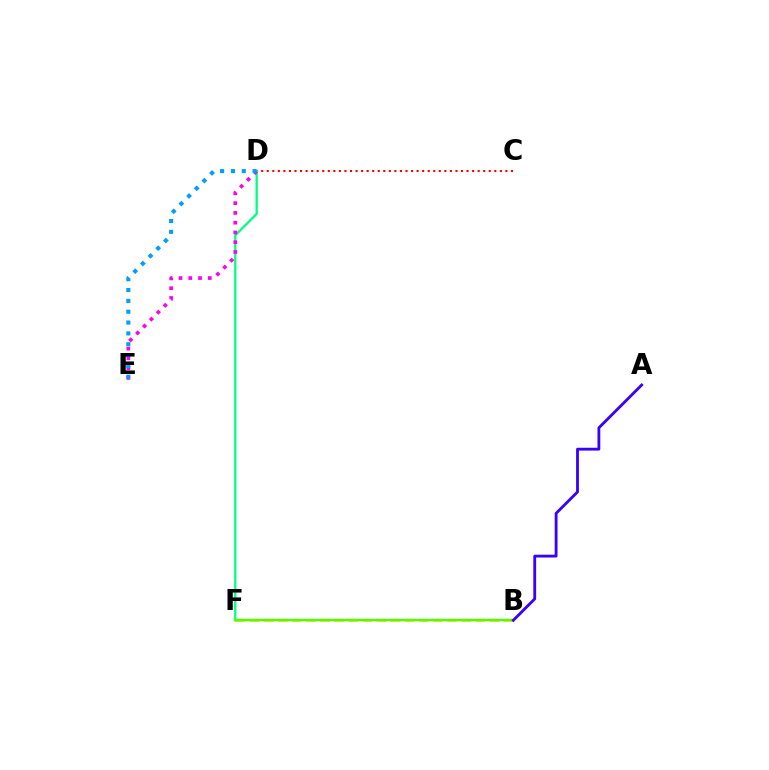{('C', 'D'): [{'color': '#ff0000', 'line_style': 'dotted', 'thickness': 1.51}], ('B', 'F'): [{'color': '#ffd500', 'line_style': 'dashed', 'thickness': 1.92}, {'color': '#4fff00', 'line_style': 'solid', 'thickness': 1.74}], ('D', 'F'): [{'color': '#00ff86', 'line_style': 'solid', 'thickness': 1.65}], ('D', 'E'): [{'color': '#ff00ed', 'line_style': 'dotted', 'thickness': 2.65}, {'color': '#009eff', 'line_style': 'dotted', 'thickness': 2.94}], ('A', 'B'): [{'color': '#3700ff', 'line_style': 'solid', 'thickness': 2.03}]}